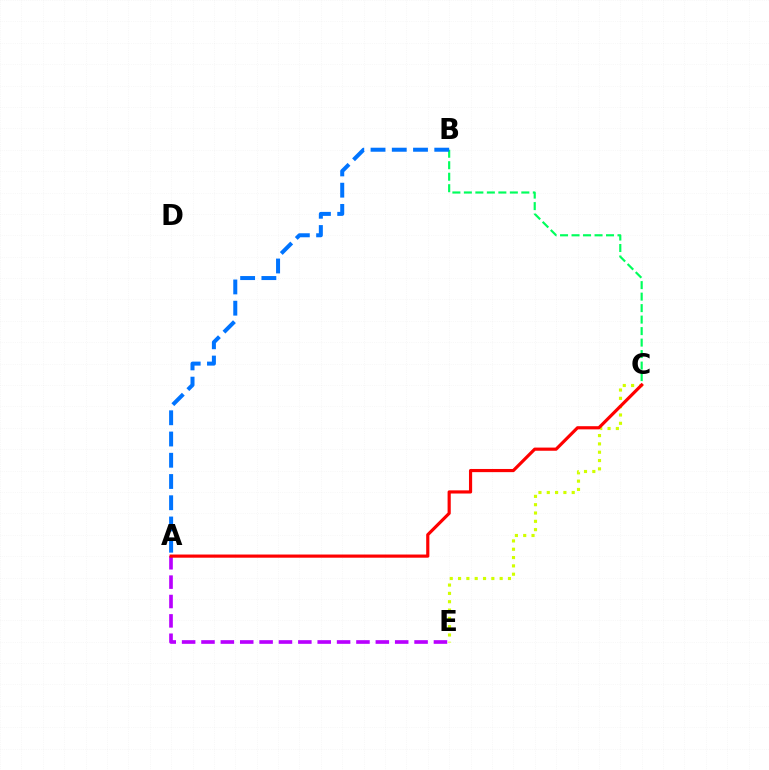{('C', 'E'): [{'color': '#d1ff00', 'line_style': 'dotted', 'thickness': 2.26}], ('B', 'C'): [{'color': '#00ff5c', 'line_style': 'dashed', 'thickness': 1.56}], ('A', 'B'): [{'color': '#0074ff', 'line_style': 'dashed', 'thickness': 2.89}], ('A', 'E'): [{'color': '#b900ff', 'line_style': 'dashed', 'thickness': 2.63}], ('A', 'C'): [{'color': '#ff0000', 'line_style': 'solid', 'thickness': 2.28}]}